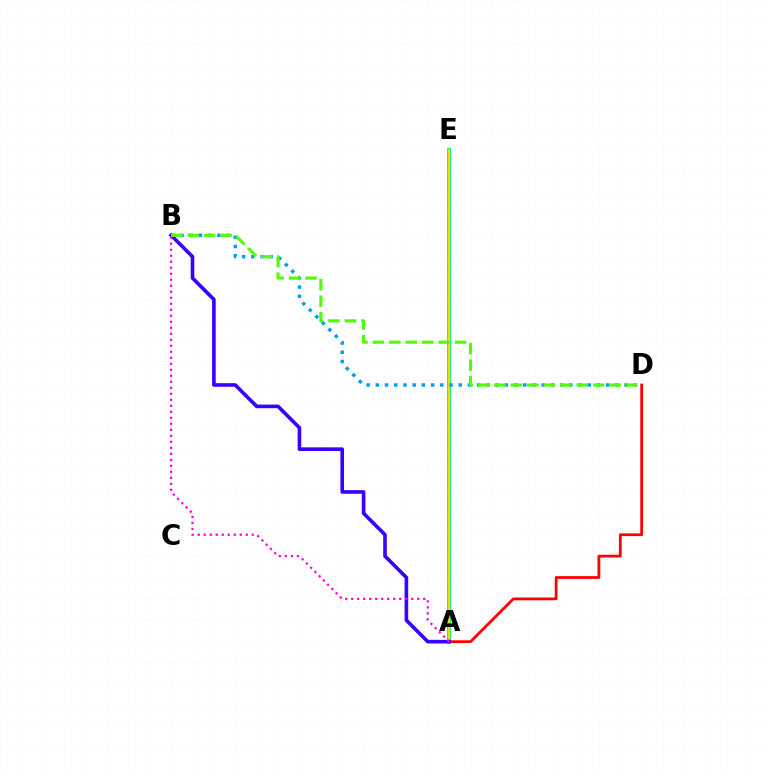{('A', 'E'): [{'color': '#00ff86', 'line_style': 'solid', 'thickness': 2.91}, {'color': '#ffd500', 'line_style': 'solid', 'thickness': 1.55}], ('A', 'D'): [{'color': '#ff0000', 'line_style': 'solid', 'thickness': 1.99}], ('B', 'D'): [{'color': '#009eff', 'line_style': 'dotted', 'thickness': 2.5}, {'color': '#4fff00', 'line_style': 'dashed', 'thickness': 2.23}], ('A', 'B'): [{'color': '#3700ff', 'line_style': 'solid', 'thickness': 2.61}, {'color': '#ff00ed', 'line_style': 'dotted', 'thickness': 1.63}]}